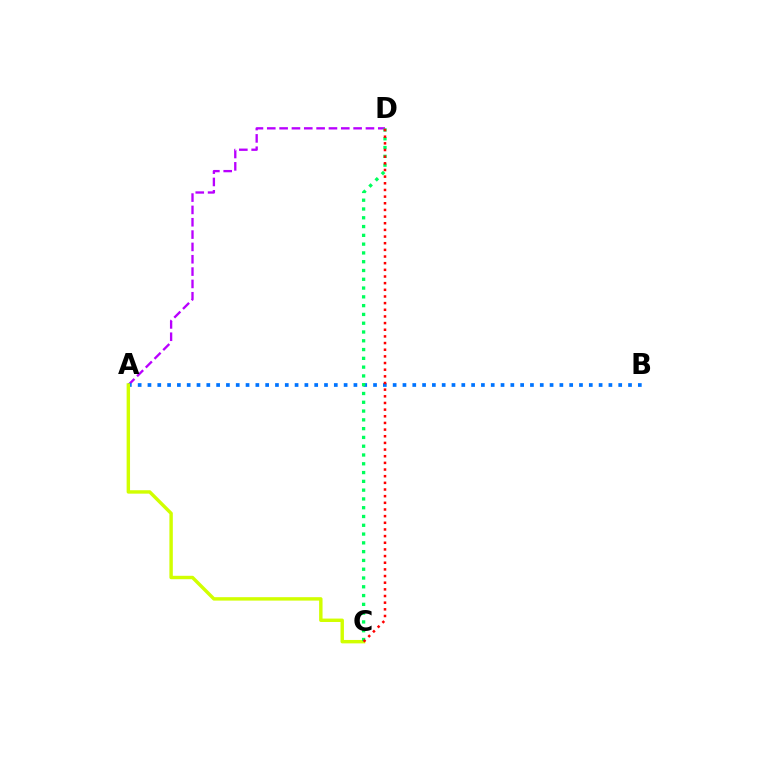{('A', 'D'): [{'color': '#b900ff', 'line_style': 'dashed', 'thickness': 1.68}], ('A', 'B'): [{'color': '#0074ff', 'line_style': 'dotted', 'thickness': 2.66}], ('A', 'C'): [{'color': '#d1ff00', 'line_style': 'solid', 'thickness': 2.46}], ('C', 'D'): [{'color': '#00ff5c', 'line_style': 'dotted', 'thickness': 2.39}, {'color': '#ff0000', 'line_style': 'dotted', 'thickness': 1.81}]}